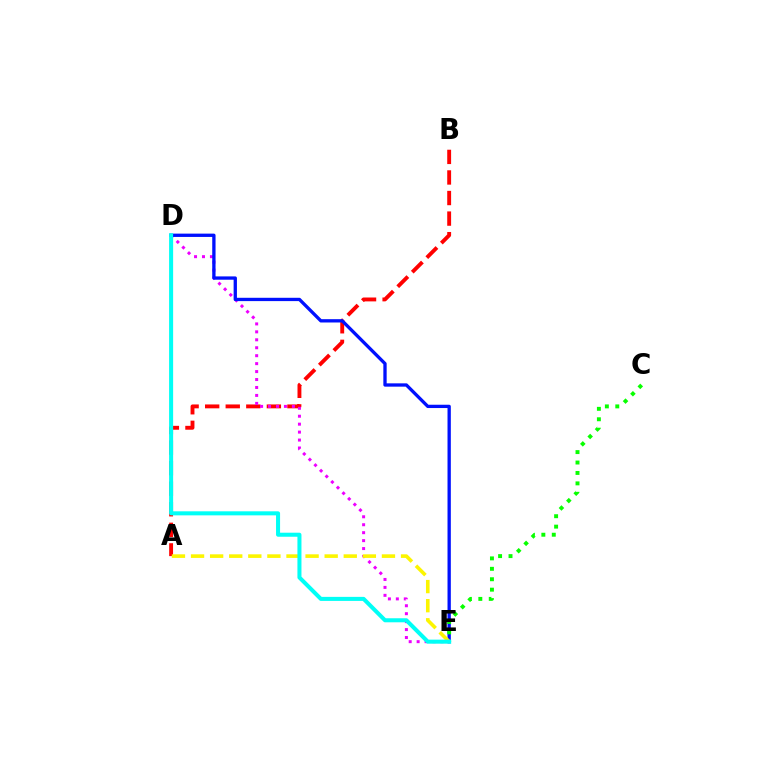{('A', 'B'): [{'color': '#ff0000', 'line_style': 'dashed', 'thickness': 2.79}], ('D', 'E'): [{'color': '#ee00ff', 'line_style': 'dotted', 'thickness': 2.16}, {'color': '#0010ff', 'line_style': 'solid', 'thickness': 2.38}, {'color': '#00fff6', 'line_style': 'solid', 'thickness': 2.91}], ('A', 'E'): [{'color': '#fcf500', 'line_style': 'dashed', 'thickness': 2.59}], ('C', 'E'): [{'color': '#08ff00', 'line_style': 'dotted', 'thickness': 2.83}]}